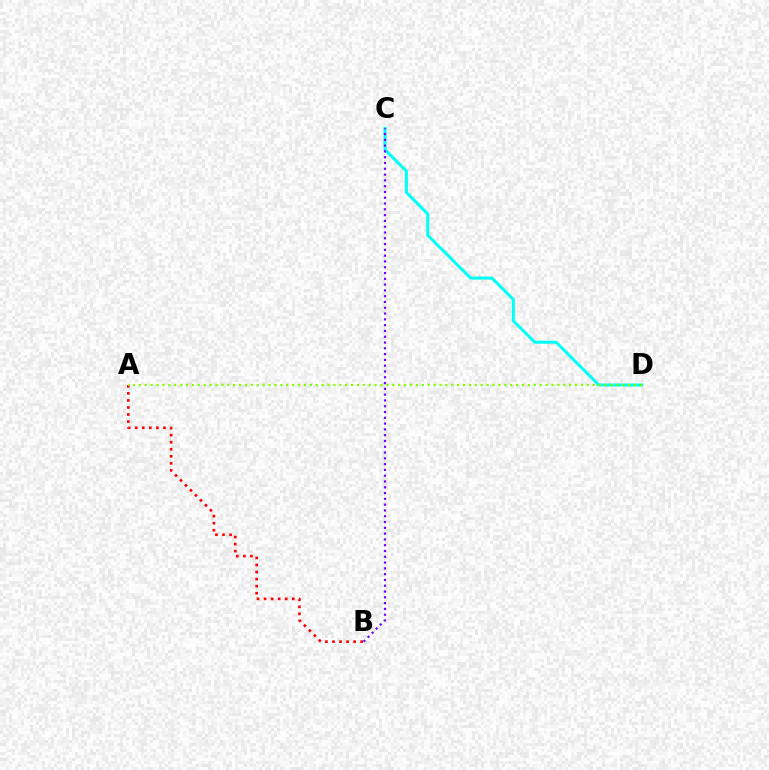{('C', 'D'): [{'color': '#00fff6', 'line_style': 'solid', 'thickness': 2.17}], ('A', 'B'): [{'color': '#ff0000', 'line_style': 'dotted', 'thickness': 1.92}], ('B', 'C'): [{'color': '#7200ff', 'line_style': 'dotted', 'thickness': 1.57}], ('A', 'D'): [{'color': '#84ff00', 'line_style': 'dotted', 'thickness': 1.6}]}